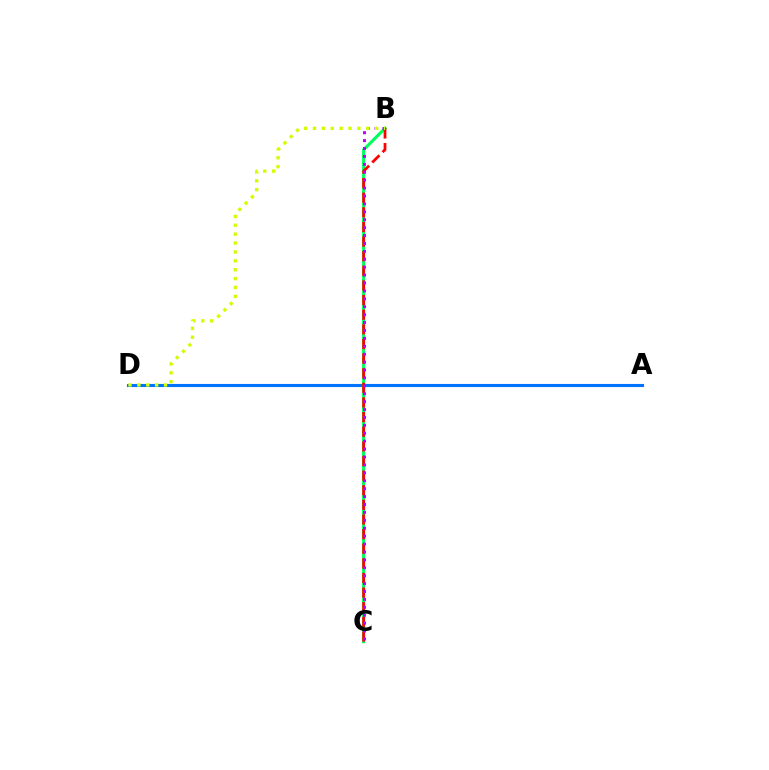{('A', 'D'): [{'color': '#0074ff', 'line_style': 'solid', 'thickness': 2.23}], ('B', 'C'): [{'color': '#00ff5c', 'line_style': 'solid', 'thickness': 2.22}, {'color': '#ff0000', 'line_style': 'dashed', 'thickness': 1.99}, {'color': '#b900ff', 'line_style': 'dotted', 'thickness': 2.15}], ('B', 'D'): [{'color': '#d1ff00', 'line_style': 'dotted', 'thickness': 2.41}]}